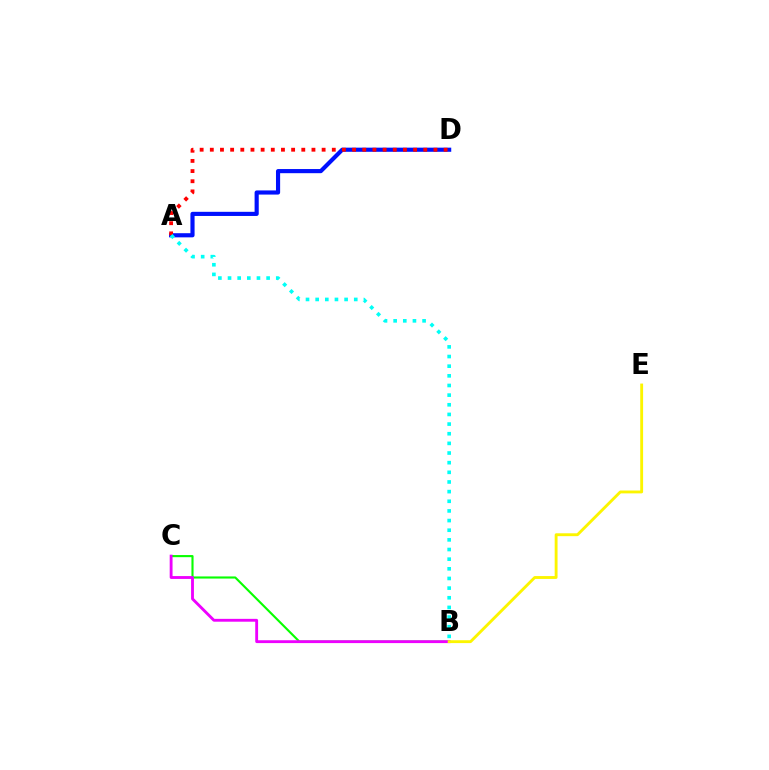{('B', 'C'): [{'color': '#08ff00', 'line_style': 'solid', 'thickness': 1.53}, {'color': '#ee00ff', 'line_style': 'solid', 'thickness': 2.05}], ('A', 'D'): [{'color': '#0010ff', 'line_style': 'solid', 'thickness': 2.99}, {'color': '#ff0000', 'line_style': 'dotted', 'thickness': 2.76}], ('B', 'E'): [{'color': '#fcf500', 'line_style': 'solid', 'thickness': 2.06}], ('A', 'B'): [{'color': '#00fff6', 'line_style': 'dotted', 'thickness': 2.62}]}